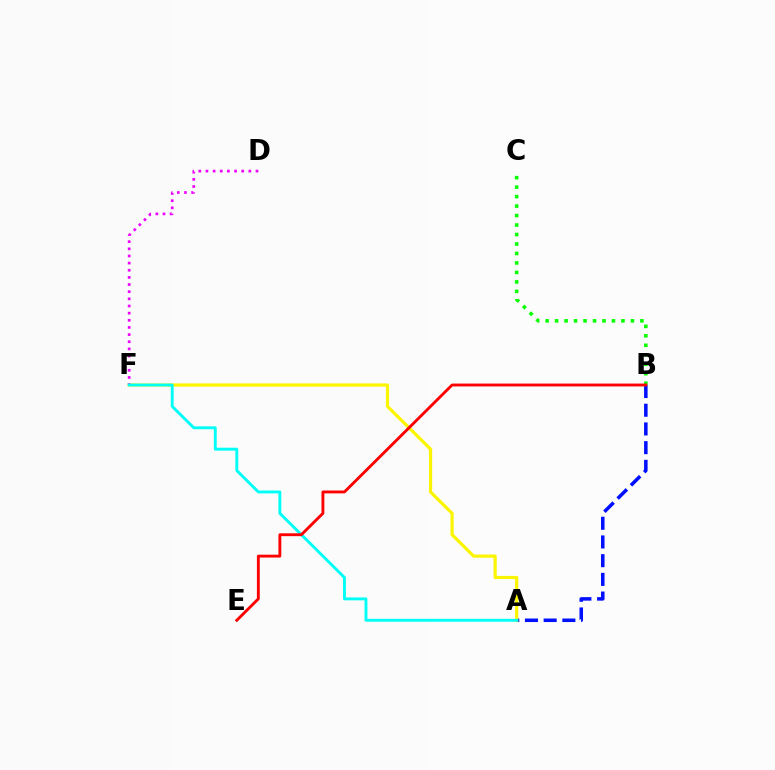{('A', 'B'): [{'color': '#0010ff', 'line_style': 'dashed', 'thickness': 2.54}], ('A', 'F'): [{'color': '#fcf500', 'line_style': 'solid', 'thickness': 2.3}, {'color': '#00fff6', 'line_style': 'solid', 'thickness': 2.09}], ('D', 'F'): [{'color': '#ee00ff', 'line_style': 'dotted', 'thickness': 1.94}], ('B', 'C'): [{'color': '#08ff00', 'line_style': 'dotted', 'thickness': 2.57}], ('B', 'E'): [{'color': '#ff0000', 'line_style': 'solid', 'thickness': 2.06}]}